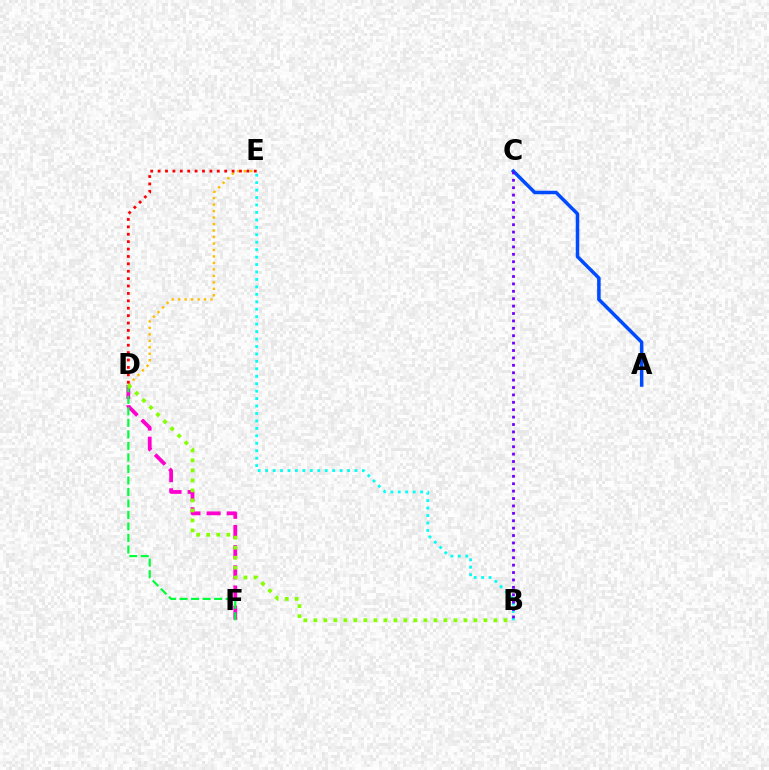{('A', 'C'): [{'color': '#004bff', 'line_style': 'solid', 'thickness': 2.52}], ('D', 'E'): [{'color': '#ffbd00', 'line_style': 'dotted', 'thickness': 1.76}, {'color': '#ff0000', 'line_style': 'dotted', 'thickness': 2.01}], ('D', 'F'): [{'color': '#ff00cf', 'line_style': 'dashed', 'thickness': 2.74}, {'color': '#00ff39', 'line_style': 'dashed', 'thickness': 1.56}], ('B', 'D'): [{'color': '#84ff00', 'line_style': 'dotted', 'thickness': 2.72}], ('B', 'E'): [{'color': '#00fff6', 'line_style': 'dotted', 'thickness': 2.02}], ('B', 'C'): [{'color': '#7200ff', 'line_style': 'dotted', 'thickness': 2.01}]}